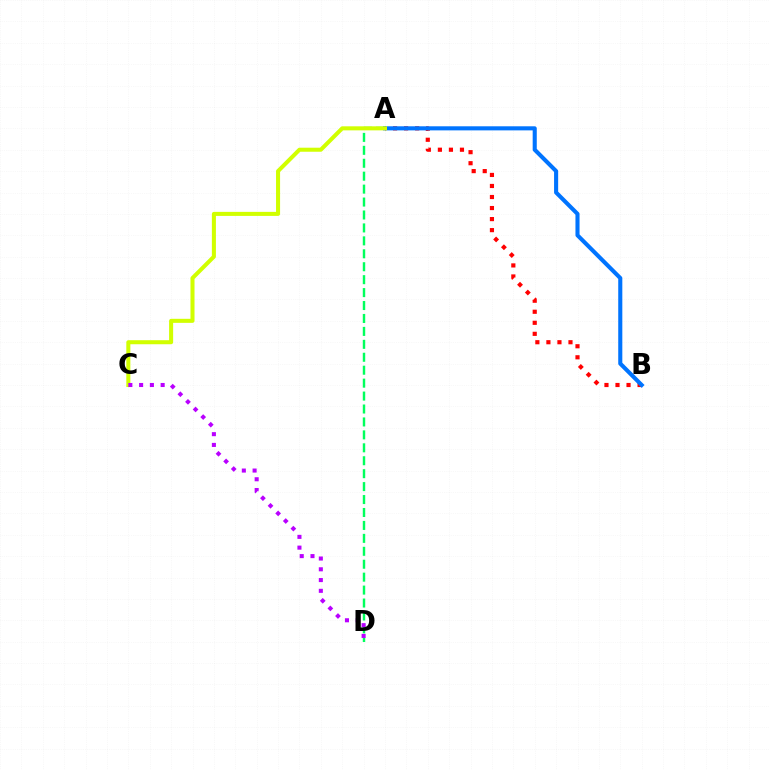{('A', 'B'): [{'color': '#ff0000', 'line_style': 'dotted', 'thickness': 3.0}, {'color': '#0074ff', 'line_style': 'solid', 'thickness': 2.94}], ('A', 'D'): [{'color': '#00ff5c', 'line_style': 'dashed', 'thickness': 1.76}], ('A', 'C'): [{'color': '#d1ff00', 'line_style': 'solid', 'thickness': 2.91}], ('C', 'D'): [{'color': '#b900ff', 'line_style': 'dotted', 'thickness': 2.92}]}